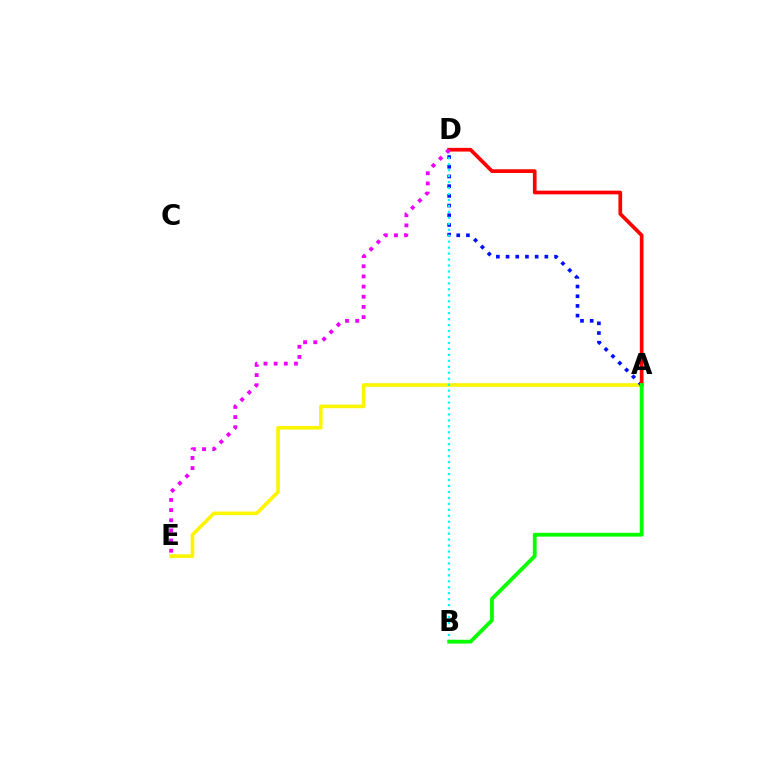{('A', 'E'): [{'color': '#fcf500', 'line_style': 'solid', 'thickness': 2.59}], ('A', 'D'): [{'color': '#0010ff', 'line_style': 'dotted', 'thickness': 2.63}, {'color': '#ff0000', 'line_style': 'solid', 'thickness': 2.67}], ('B', 'D'): [{'color': '#00fff6', 'line_style': 'dotted', 'thickness': 1.62}], ('D', 'E'): [{'color': '#ee00ff', 'line_style': 'dotted', 'thickness': 2.76}], ('A', 'B'): [{'color': '#08ff00', 'line_style': 'solid', 'thickness': 2.75}]}